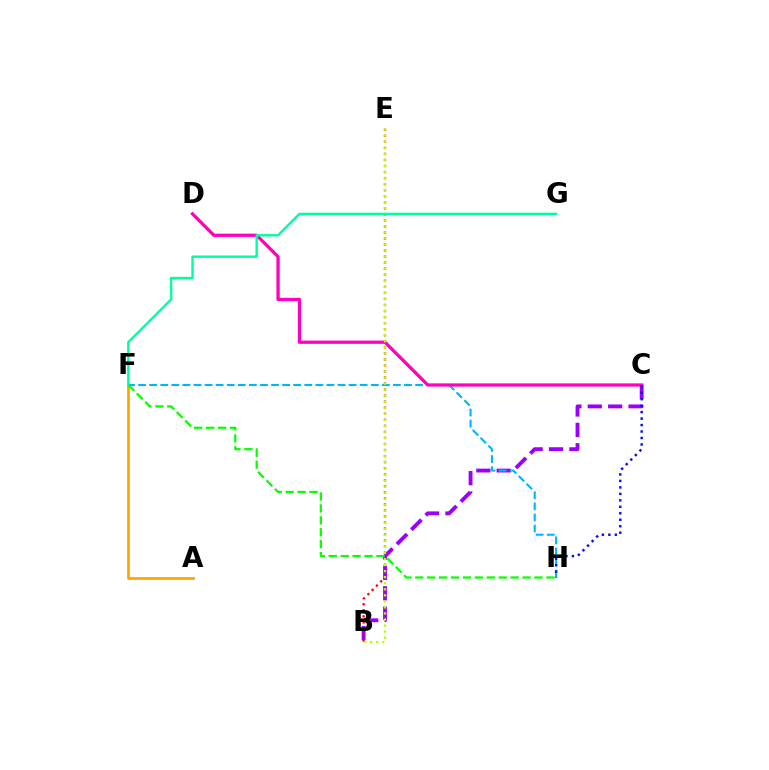{('B', 'C'): [{'color': '#9b00ff', 'line_style': 'dashed', 'thickness': 2.77}], ('B', 'E'): [{'color': '#ff0000', 'line_style': 'dotted', 'thickness': 1.64}, {'color': '#b3ff00', 'line_style': 'dotted', 'thickness': 1.64}], ('A', 'F'): [{'color': '#ffa500', 'line_style': 'solid', 'thickness': 1.98}], ('F', 'H'): [{'color': '#00b5ff', 'line_style': 'dashed', 'thickness': 1.51}, {'color': '#08ff00', 'line_style': 'dashed', 'thickness': 1.62}], ('C', 'D'): [{'color': '#ff00bd', 'line_style': 'solid', 'thickness': 2.34}], ('F', 'G'): [{'color': '#00ff9d', 'line_style': 'solid', 'thickness': 1.73}], ('C', 'H'): [{'color': '#0010ff', 'line_style': 'dotted', 'thickness': 1.76}]}